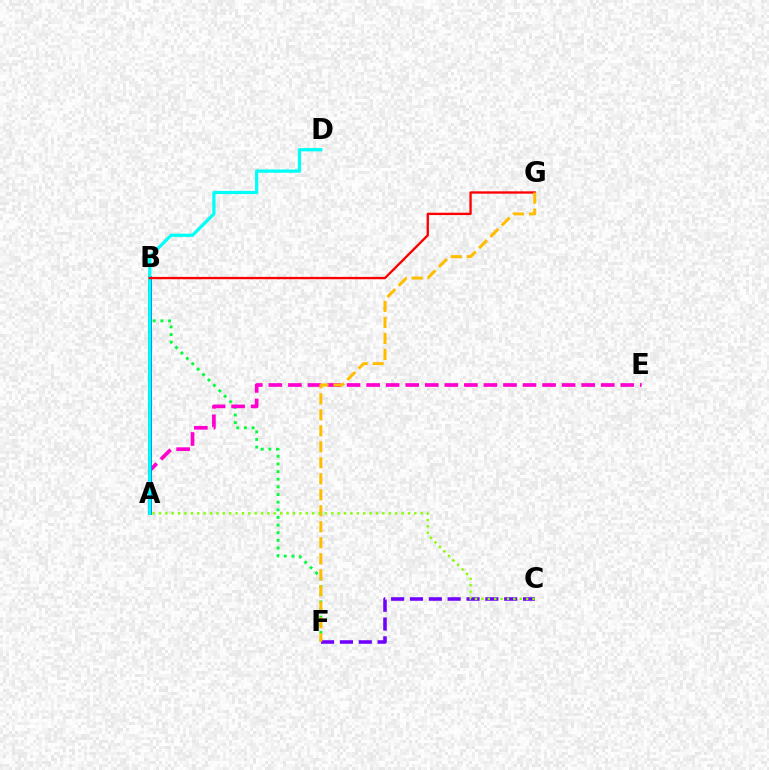{('B', 'F'): [{'color': '#00ff39', 'line_style': 'dotted', 'thickness': 2.08}], ('A', 'E'): [{'color': '#ff00cf', 'line_style': 'dashed', 'thickness': 2.66}], ('A', 'B'): [{'color': '#004bff', 'line_style': 'solid', 'thickness': 2.73}], ('A', 'D'): [{'color': '#00fff6', 'line_style': 'solid', 'thickness': 2.33}], ('B', 'G'): [{'color': '#ff0000', 'line_style': 'solid', 'thickness': 1.68}], ('C', 'F'): [{'color': '#7200ff', 'line_style': 'dashed', 'thickness': 2.56}], ('F', 'G'): [{'color': '#ffbd00', 'line_style': 'dashed', 'thickness': 2.17}], ('A', 'C'): [{'color': '#84ff00', 'line_style': 'dotted', 'thickness': 1.73}]}